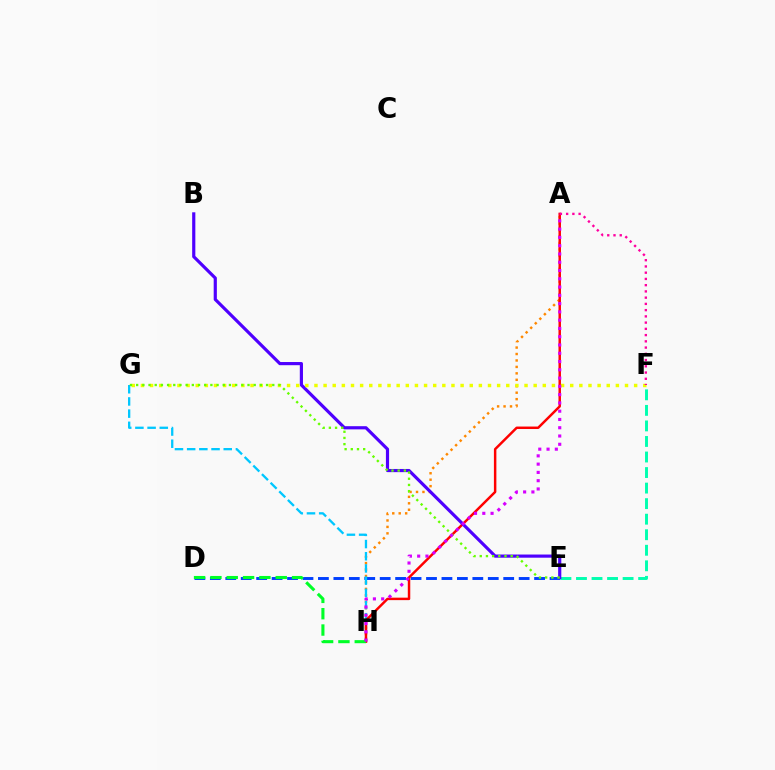{('D', 'E'): [{'color': '#003fff', 'line_style': 'dashed', 'thickness': 2.1}], ('A', 'H'): [{'color': '#ff8800', 'line_style': 'dotted', 'thickness': 1.75}, {'color': '#ff0000', 'line_style': 'solid', 'thickness': 1.78}, {'color': '#d600ff', 'line_style': 'dotted', 'thickness': 2.25}], ('G', 'H'): [{'color': '#00c7ff', 'line_style': 'dashed', 'thickness': 1.66}], ('E', 'F'): [{'color': '#00ffaf', 'line_style': 'dashed', 'thickness': 2.11}], ('B', 'E'): [{'color': '#4f00ff', 'line_style': 'solid', 'thickness': 2.28}], ('F', 'G'): [{'color': '#eeff00', 'line_style': 'dotted', 'thickness': 2.48}], ('D', 'H'): [{'color': '#00ff27', 'line_style': 'dashed', 'thickness': 2.22}], ('A', 'F'): [{'color': '#ff00a0', 'line_style': 'dotted', 'thickness': 1.7}], ('E', 'G'): [{'color': '#66ff00', 'line_style': 'dotted', 'thickness': 1.68}]}